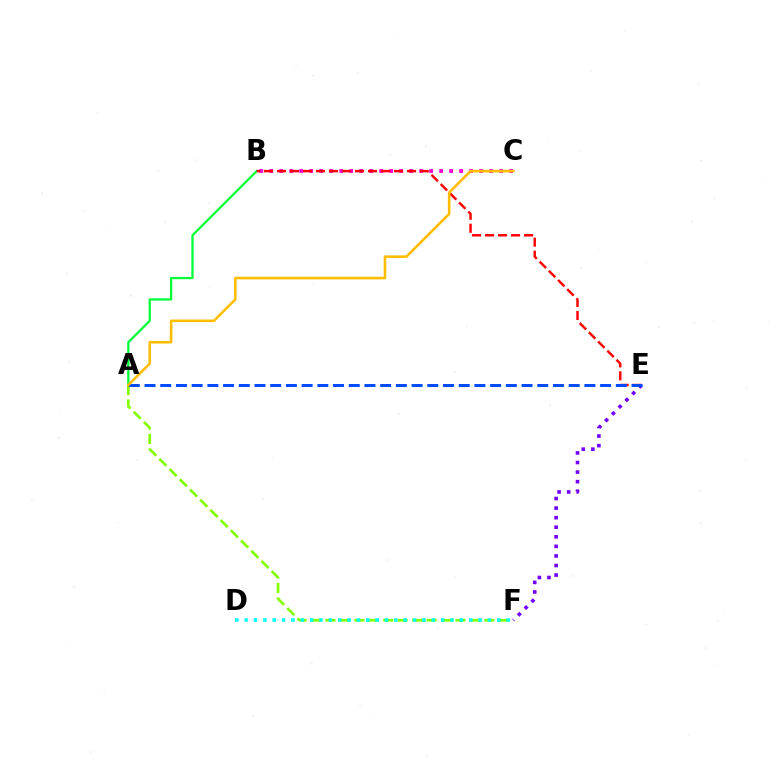{('E', 'F'): [{'color': '#7200ff', 'line_style': 'dotted', 'thickness': 2.6}], ('A', 'B'): [{'color': '#00ff39', 'line_style': 'solid', 'thickness': 1.64}], ('A', 'F'): [{'color': '#84ff00', 'line_style': 'dashed', 'thickness': 1.96}], ('B', 'C'): [{'color': '#ff00cf', 'line_style': 'dotted', 'thickness': 2.72}], ('B', 'E'): [{'color': '#ff0000', 'line_style': 'dashed', 'thickness': 1.77}], ('A', 'E'): [{'color': '#004bff', 'line_style': 'dashed', 'thickness': 2.13}], ('A', 'C'): [{'color': '#ffbd00', 'line_style': 'solid', 'thickness': 1.86}], ('D', 'F'): [{'color': '#00fff6', 'line_style': 'dotted', 'thickness': 2.54}]}